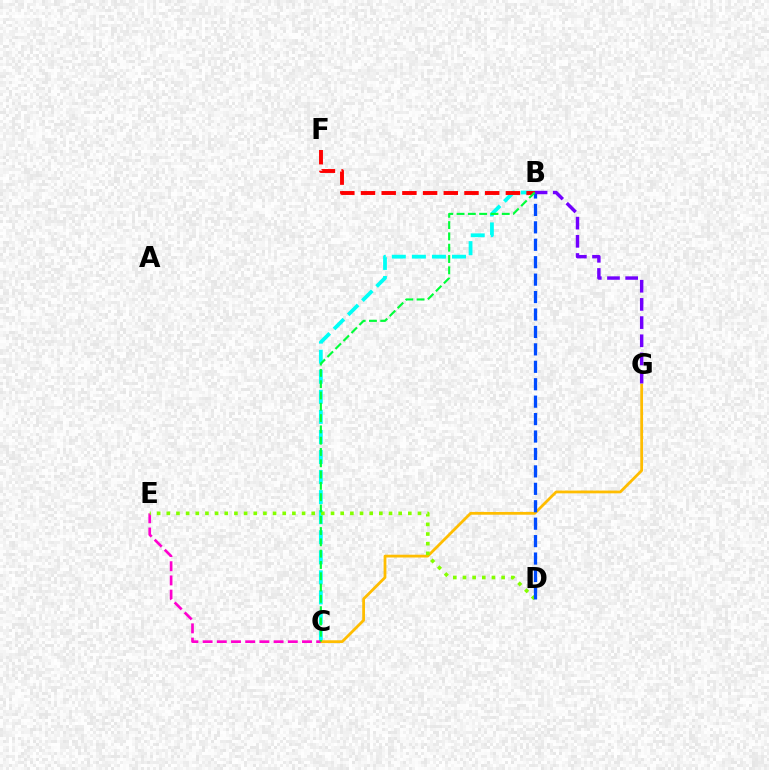{('B', 'C'): [{'color': '#00fff6', 'line_style': 'dashed', 'thickness': 2.73}, {'color': '#00ff39', 'line_style': 'dashed', 'thickness': 1.53}], ('C', 'G'): [{'color': '#ffbd00', 'line_style': 'solid', 'thickness': 2.0}], ('B', 'F'): [{'color': '#ff0000', 'line_style': 'dashed', 'thickness': 2.81}], ('C', 'E'): [{'color': '#ff00cf', 'line_style': 'dashed', 'thickness': 1.93}], ('D', 'E'): [{'color': '#84ff00', 'line_style': 'dotted', 'thickness': 2.62}], ('B', 'D'): [{'color': '#004bff', 'line_style': 'dashed', 'thickness': 2.37}], ('B', 'G'): [{'color': '#7200ff', 'line_style': 'dashed', 'thickness': 2.47}]}